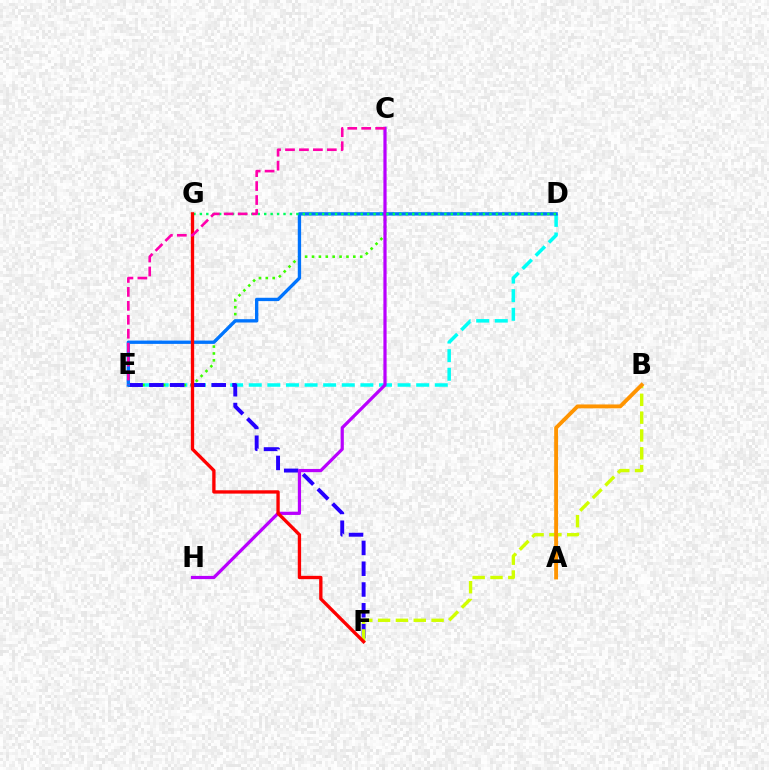{('D', 'E'): [{'color': '#00fff6', 'line_style': 'dashed', 'thickness': 2.53}, {'color': '#3dff00', 'line_style': 'dotted', 'thickness': 1.87}, {'color': '#0074ff', 'line_style': 'solid', 'thickness': 2.4}], ('E', 'F'): [{'color': '#2500ff', 'line_style': 'dashed', 'thickness': 2.82}], ('C', 'H'): [{'color': '#b900ff', 'line_style': 'solid', 'thickness': 2.31}], ('D', 'G'): [{'color': '#00ff5c', 'line_style': 'dotted', 'thickness': 1.75}], ('B', 'F'): [{'color': '#d1ff00', 'line_style': 'dashed', 'thickness': 2.42}], ('F', 'G'): [{'color': '#ff0000', 'line_style': 'solid', 'thickness': 2.4}], ('C', 'E'): [{'color': '#ff00ac', 'line_style': 'dashed', 'thickness': 1.89}], ('A', 'B'): [{'color': '#ff9400', 'line_style': 'solid', 'thickness': 2.79}]}